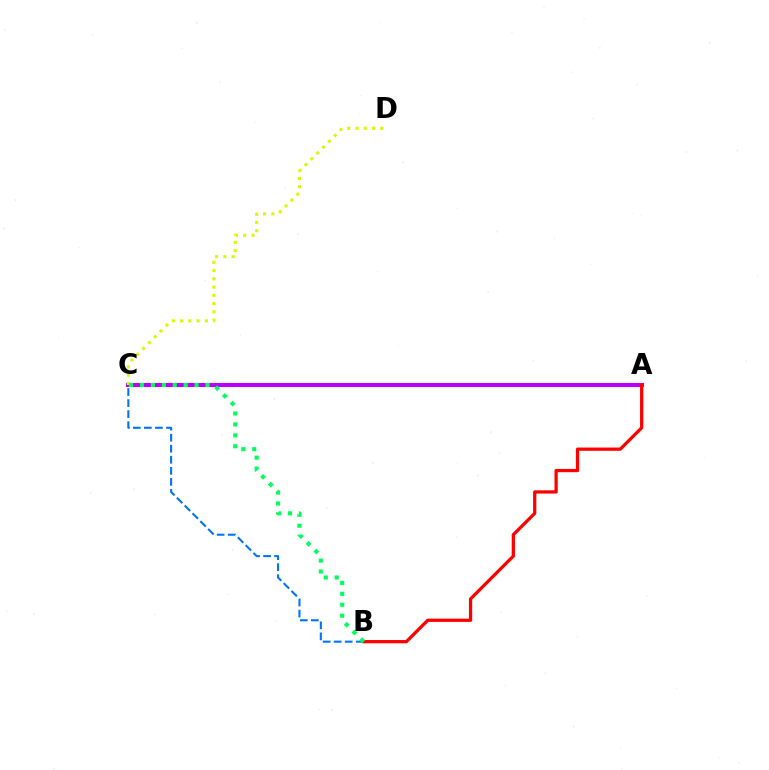{('A', 'C'): [{'color': '#b900ff', 'line_style': 'solid', 'thickness': 2.94}], ('A', 'B'): [{'color': '#ff0000', 'line_style': 'solid', 'thickness': 2.34}], ('B', 'C'): [{'color': '#0074ff', 'line_style': 'dashed', 'thickness': 1.5}, {'color': '#00ff5c', 'line_style': 'dotted', 'thickness': 2.97}], ('C', 'D'): [{'color': '#d1ff00', 'line_style': 'dotted', 'thickness': 2.24}]}